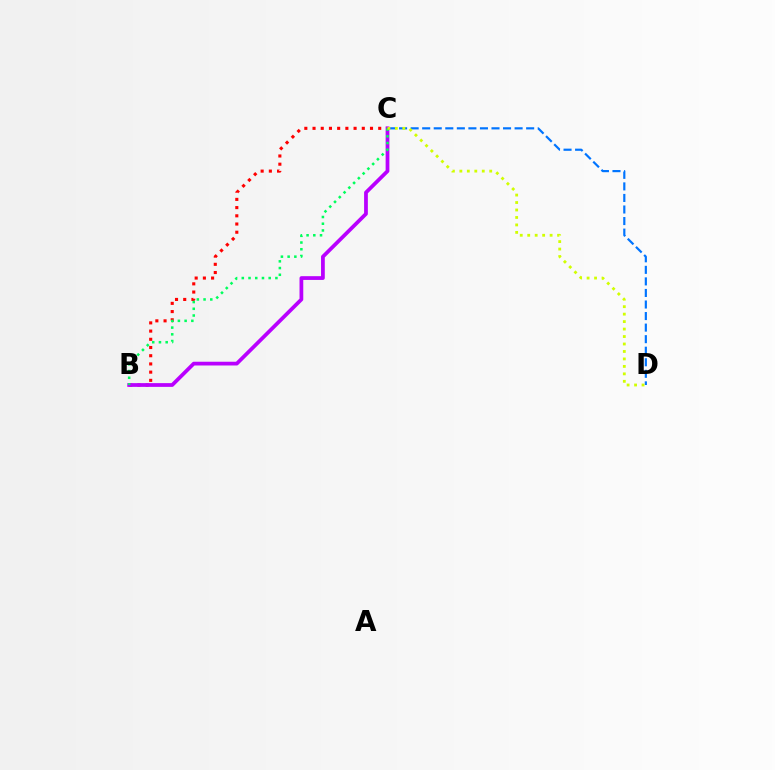{('C', 'D'): [{'color': '#0074ff', 'line_style': 'dashed', 'thickness': 1.57}, {'color': '#d1ff00', 'line_style': 'dotted', 'thickness': 2.03}], ('B', 'C'): [{'color': '#ff0000', 'line_style': 'dotted', 'thickness': 2.23}, {'color': '#b900ff', 'line_style': 'solid', 'thickness': 2.7}, {'color': '#00ff5c', 'line_style': 'dotted', 'thickness': 1.83}]}